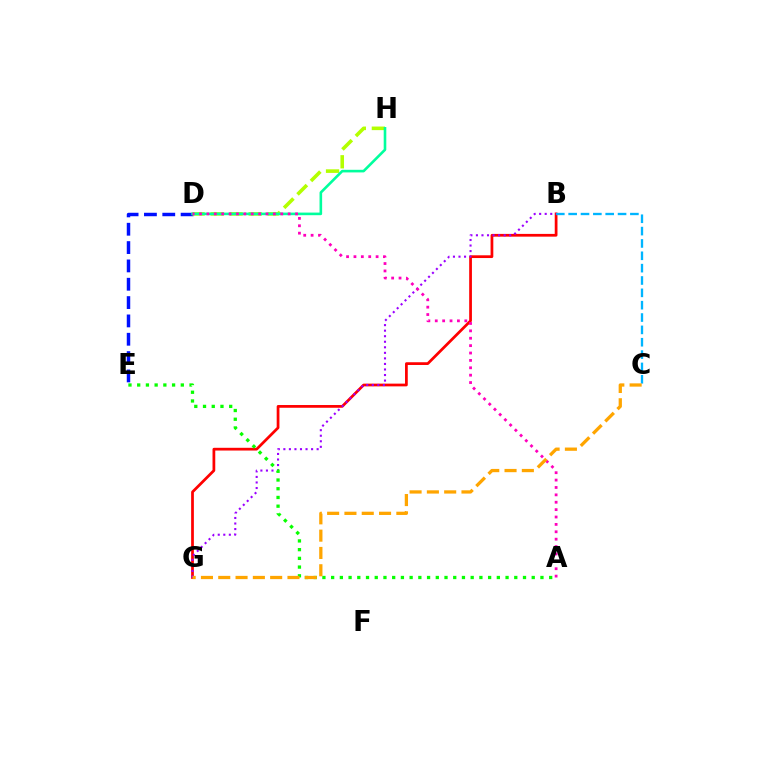{('B', 'G'): [{'color': '#ff0000', 'line_style': 'solid', 'thickness': 1.97}, {'color': '#9b00ff', 'line_style': 'dotted', 'thickness': 1.51}], ('B', 'C'): [{'color': '#00b5ff', 'line_style': 'dashed', 'thickness': 1.68}], ('D', 'E'): [{'color': '#0010ff', 'line_style': 'dashed', 'thickness': 2.49}], ('D', 'H'): [{'color': '#b3ff00', 'line_style': 'dashed', 'thickness': 2.58}, {'color': '#00ff9d', 'line_style': 'solid', 'thickness': 1.88}], ('A', 'E'): [{'color': '#08ff00', 'line_style': 'dotted', 'thickness': 2.37}], ('A', 'D'): [{'color': '#ff00bd', 'line_style': 'dotted', 'thickness': 2.01}], ('C', 'G'): [{'color': '#ffa500', 'line_style': 'dashed', 'thickness': 2.35}]}